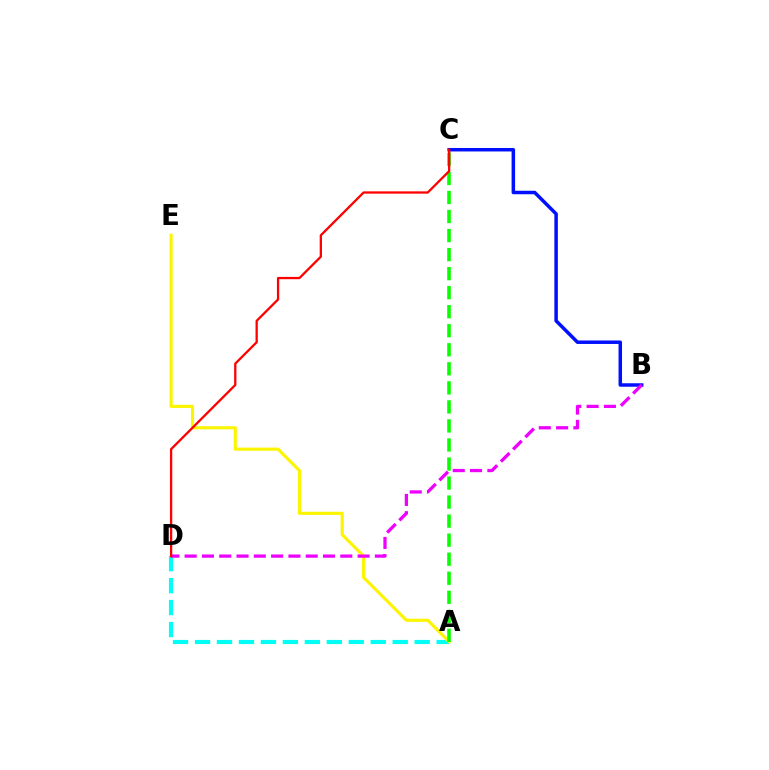{('A', 'D'): [{'color': '#00fff6', 'line_style': 'dashed', 'thickness': 2.98}], ('A', 'E'): [{'color': '#fcf500', 'line_style': 'solid', 'thickness': 2.26}], ('A', 'C'): [{'color': '#08ff00', 'line_style': 'dashed', 'thickness': 2.59}], ('B', 'C'): [{'color': '#0010ff', 'line_style': 'solid', 'thickness': 2.51}], ('B', 'D'): [{'color': '#ee00ff', 'line_style': 'dashed', 'thickness': 2.35}], ('C', 'D'): [{'color': '#ff0000', 'line_style': 'solid', 'thickness': 1.65}]}